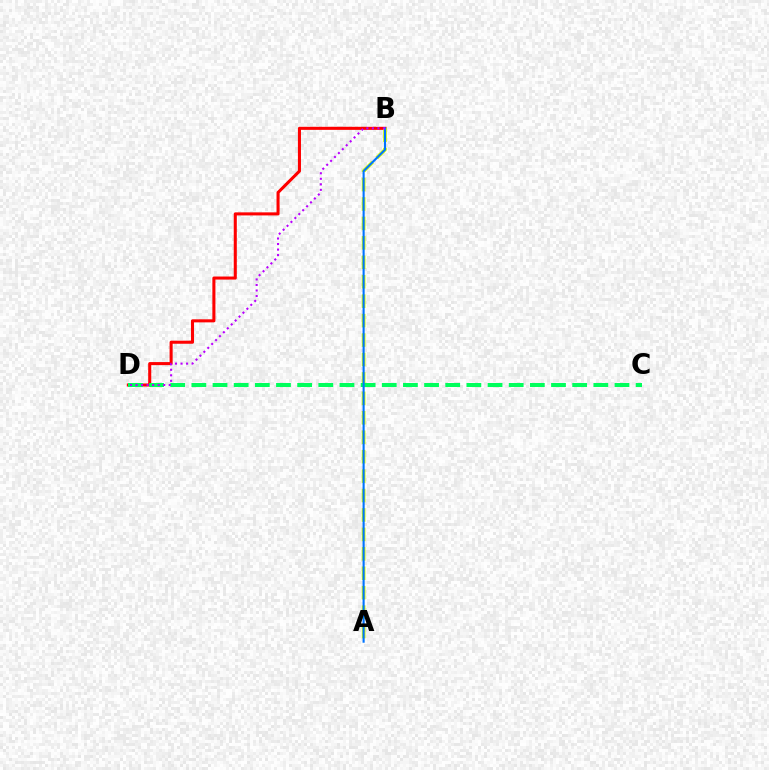{('B', 'D'): [{'color': '#ff0000', 'line_style': 'solid', 'thickness': 2.2}, {'color': '#b900ff', 'line_style': 'dotted', 'thickness': 1.5}], ('A', 'B'): [{'color': '#d1ff00', 'line_style': 'dashed', 'thickness': 2.64}, {'color': '#0074ff', 'line_style': 'solid', 'thickness': 1.51}], ('C', 'D'): [{'color': '#00ff5c', 'line_style': 'dashed', 'thickness': 2.87}]}